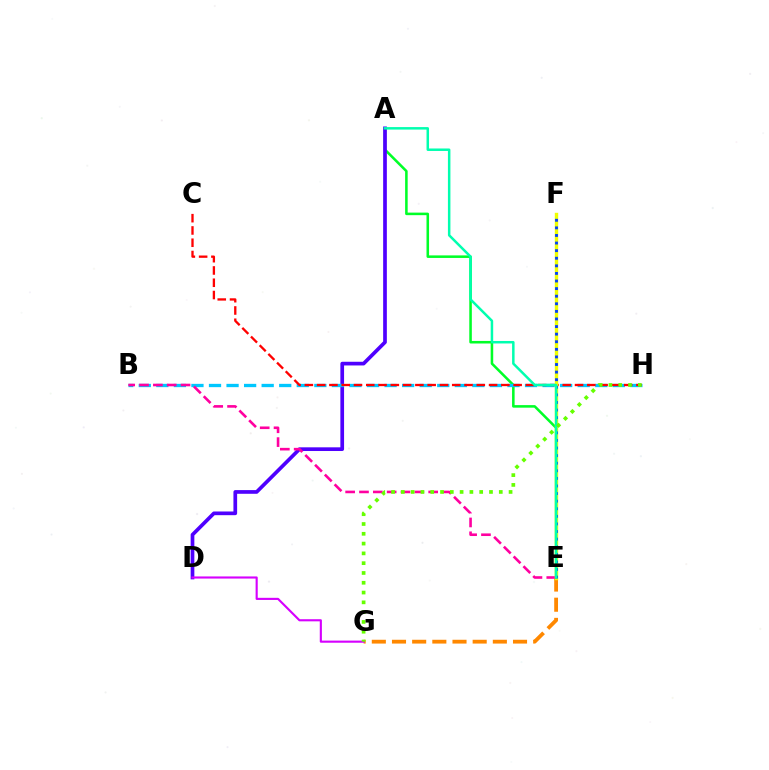{('A', 'E'): [{'color': '#00ff27', 'line_style': 'solid', 'thickness': 1.84}, {'color': '#00ffaf', 'line_style': 'solid', 'thickness': 1.79}], ('E', 'G'): [{'color': '#ff8800', 'line_style': 'dashed', 'thickness': 2.74}], ('A', 'D'): [{'color': '#4f00ff', 'line_style': 'solid', 'thickness': 2.66}], ('B', 'H'): [{'color': '#00c7ff', 'line_style': 'dashed', 'thickness': 2.39}], ('B', 'E'): [{'color': '#ff00a0', 'line_style': 'dashed', 'thickness': 1.88}], ('C', 'H'): [{'color': '#ff0000', 'line_style': 'dashed', 'thickness': 1.67}], ('E', 'F'): [{'color': '#eeff00', 'line_style': 'solid', 'thickness': 2.45}, {'color': '#003fff', 'line_style': 'dotted', 'thickness': 2.06}], ('D', 'G'): [{'color': '#d600ff', 'line_style': 'solid', 'thickness': 1.53}], ('G', 'H'): [{'color': '#66ff00', 'line_style': 'dotted', 'thickness': 2.66}]}